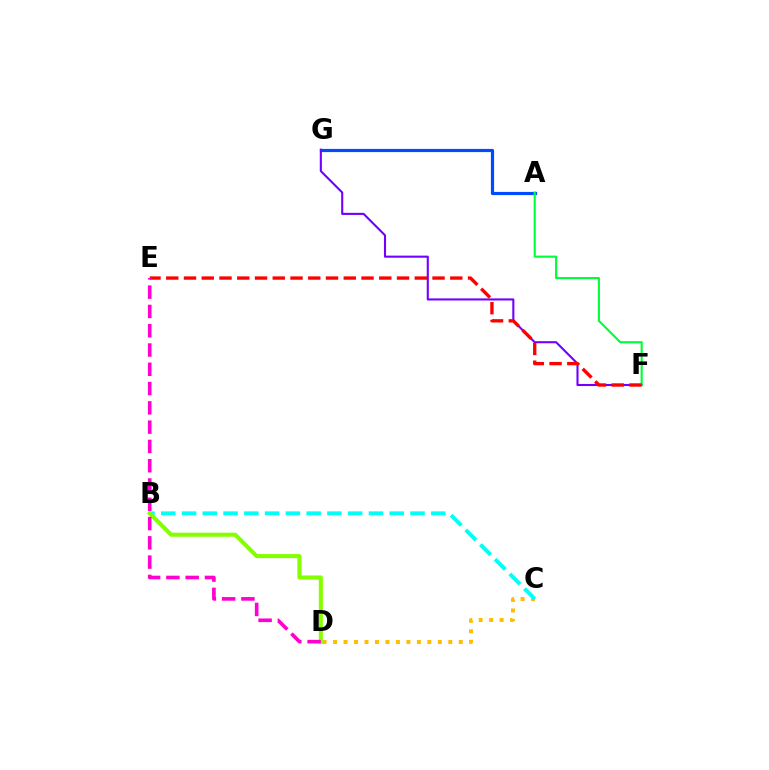{('A', 'G'): [{'color': '#004bff', 'line_style': 'solid', 'thickness': 2.3}], ('F', 'G'): [{'color': '#7200ff', 'line_style': 'solid', 'thickness': 1.51}], ('C', 'D'): [{'color': '#ffbd00', 'line_style': 'dotted', 'thickness': 2.85}], ('A', 'F'): [{'color': '#00ff39', 'line_style': 'solid', 'thickness': 1.54}], ('E', 'F'): [{'color': '#ff0000', 'line_style': 'dashed', 'thickness': 2.41}], ('B', 'C'): [{'color': '#00fff6', 'line_style': 'dashed', 'thickness': 2.82}], ('B', 'D'): [{'color': '#84ff00', 'line_style': 'solid', 'thickness': 2.93}], ('D', 'E'): [{'color': '#ff00cf', 'line_style': 'dashed', 'thickness': 2.62}]}